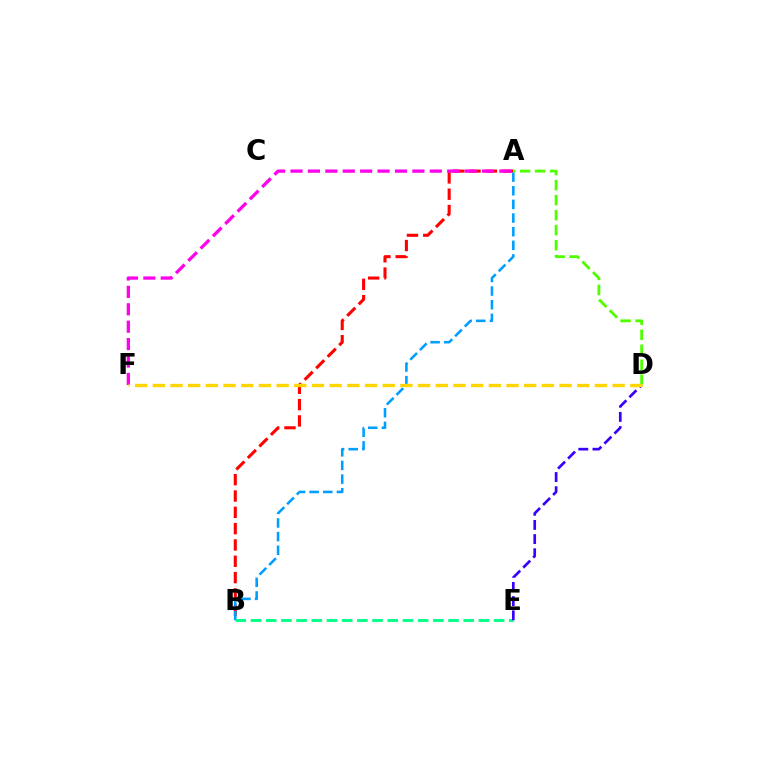{('A', 'B'): [{'color': '#ff0000', 'line_style': 'dashed', 'thickness': 2.22}, {'color': '#009eff', 'line_style': 'dashed', 'thickness': 1.85}], ('A', 'F'): [{'color': '#ff00ed', 'line_style': 'dashed', 'thickness': 2.37}], ('B', 'E'): [{'color': '#00ff86', 'line_style': 'dashed', 'thickness': 2.06}], ('D', 'E'): [{'color': '#3700ff', 'line_style': 'dashed', 'thickness': 1.93}], ('A', 'D'): [{'color': '#4fff00', 'line_style': 'dashed', 'thickness': 2.04}], ('D', 'F'): [{'color': '#ffd500', 'line_style': 'dashed', 'thickness': 2.4}]}